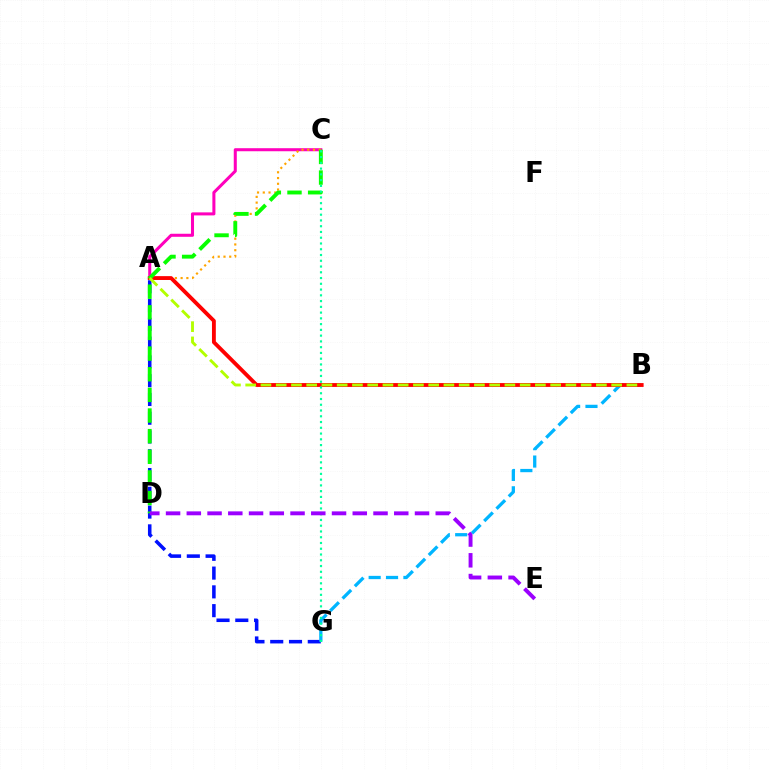{('A', 'G'): [{'color': '#0010ff', 'line_style': 'dashed', 'thickness': 2.55}], ('A', 'C'): [{'color': '#ff00bd', 'line_style': 'solid', 'thickness': 2.19}, {'color': '#ffa500', 'line_style': 'dotted', 'thickness': 1.56}], ('B', 'G'): [{'color': '#00b5ff', 'line_style': 'dashed', 'thickness': 2.36}], ('A', 'B'): [{'color': '#ff0000', 'line_style': 'solid', 'thickness': 2.77}, {'color': '#b3ff00', 'line_style': 'dashed', 'thickness': 2.07}], ('C', 'D'): [{'color': '#08ff00', 'line_style': 'dashed', 'thickness': 2.8}], ('C', 'G'): [{'color': '#00ff9d', 'line_style': 'dotted', 'thickness': 1.56}], ('D', 'E'): [{'color': '#9b00ff', 'line_style': 'dashed', 'thickness': 2.82}]}